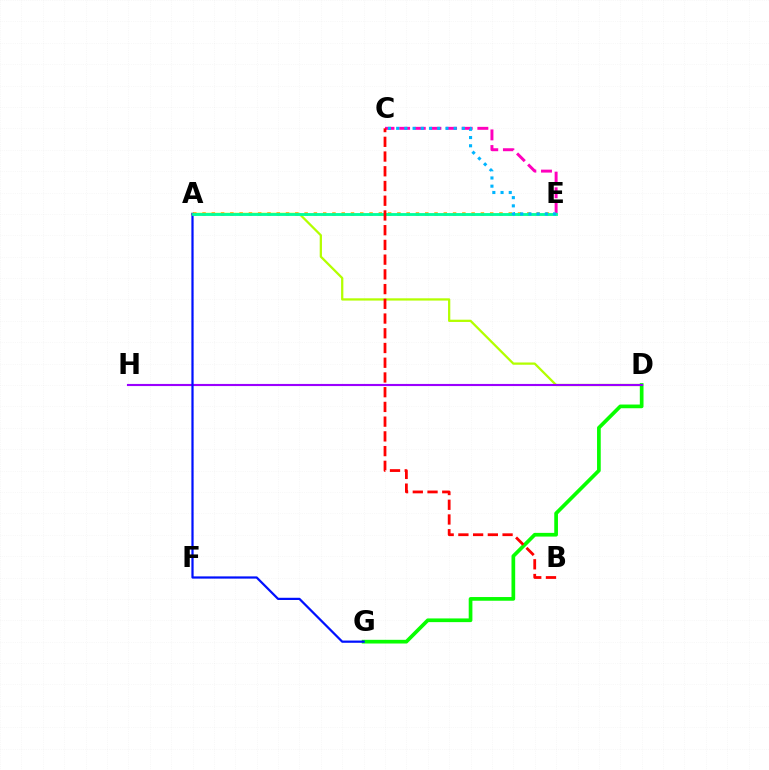{('A', 'D'): [{'color': '#b3ff00', 'line_style': 'solid', 'thickness': 1.63}], ('C', 'E'): [{'color': '#ff00bd', 'line_style': 'dashed', 'thickness': 2.13}, {'color': '#00b5ff', 'line_style': 'dotted', 'thickness': 2.23}], ('D', 'G'): [{'color': '#08ff00', 'line_style': 'solid', 'thickness': 2.66}], ('D', 'H'): [{'color': '#9b00ff', 'line_style': 'solid', 'thickness': 1.53}], ('A', 'E'): [{'color': '#ffa500', 'line_style': 'dotted', 'thickness': 2.52}, {'color': '#00ff9d', 'line_style': 'solid', 'thickness': 2.05}], ('A', 'G'): [{'color': '#0010ff', 'line_style': 'solid', 'thickness': 1.6}], ('B', 'C'): [{'color': '#ff0000', 'line_style': 'dashed', 'thickness': 2.0}]}